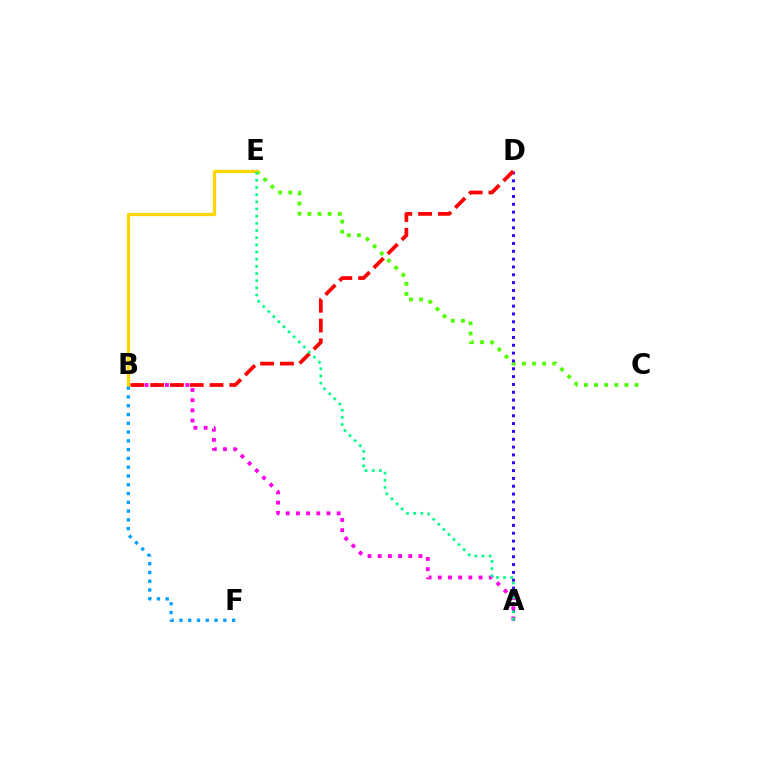{('A', 'B'): [{'color': '#ff00ed', 'line_style': 'dotted', 'thickness': 2.77}], ('C', 'E'): [{'color': '#4fff00', 'line_style': 'dotted', 'thickness': 2.75}], ('A', 'D'): [{'color': '#3700ff', 'line_style': 'dotted', 'thickness': 2.13}], ('B', 'D'): [{'color': '#ff0000', 'line_style': 'dashed', 'thickness': 2.69}], ('B', 'E'): [{'color': '#ffd500', 'line_style': 'solid', 'thickness': 2.34}], ('A', 'E'): [{'color': '#00ff86', 'line_style': 'dotted', 'thickness': 1.95}], ('B', 'F'): [{'color': '#009eff', 'line_style': 'dotted', 'thickness': 2.39}]}